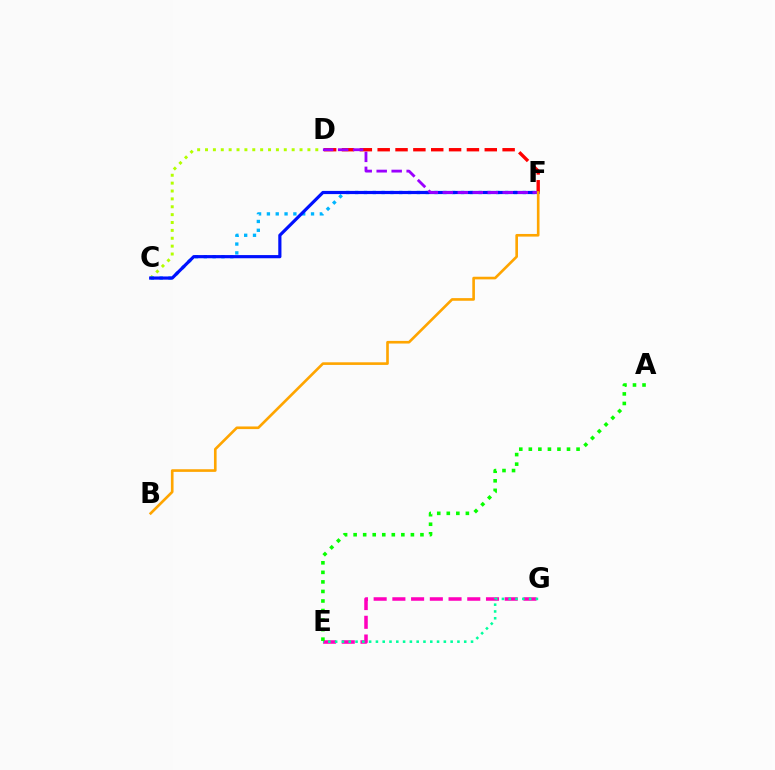{('C', 'D'): [{'color': '#b3ff00', 'line_style': 'dotted', 'thickness': 2.14}], ('C', 'F'): [{'color': '#00b5ff', 'line_style': 'dotted', 'thickness': 2.4}, {'color': '#0010ff', 'line_style': 'solid', 'thickness': 2.29}], ('E', 'G'): [{'color': '#ff00bd', 'line_style': 'dashed', 'thickness': 2.54}, {'color': '#00ff9d', 'line_style': 'dotted', 'thickness': 1.85}], ('A', 'E'): [{'color': '#08ff00', 'line_style': 'dotted', 'thickness': 2.59}], ('D', 'F'): [{'color': '#ff0000', 'line_style': 'dashed', 'thickness': 2.42}, {'color': '#9b00ff', 'line_style': 'dashed', 'thickness': 2.04}], ('B', 'F'): [{'color': '#ffa500', 'line_style': 'solid', 'thickness': 1.9}]}